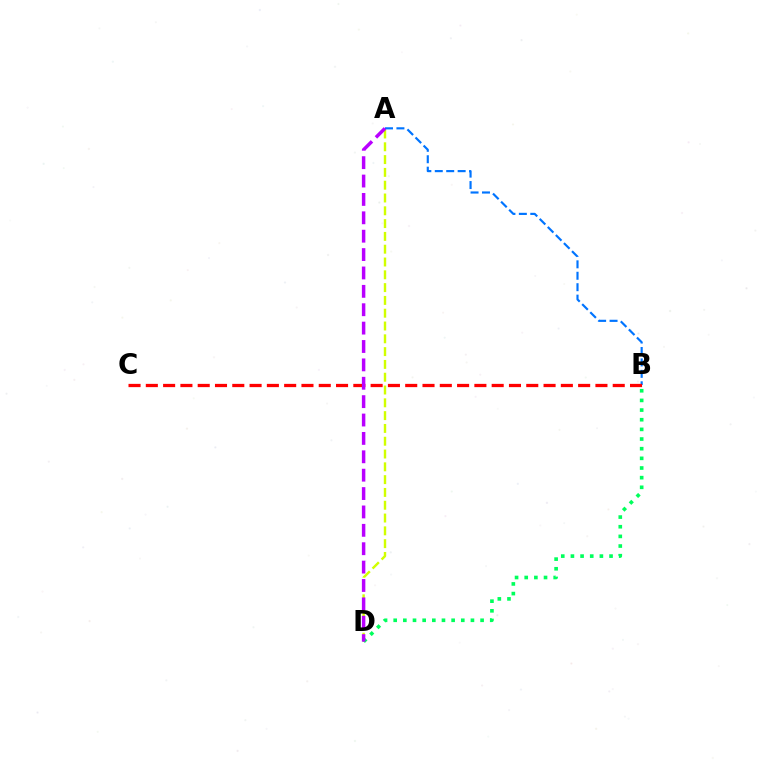{('A', 'D'): [{'color': '#d1ff00', 'line_style': 'dashed', 'thickness': 1.74}, {'color': '#b900ff', 'line_style': 'dashed', 'thickness': 2.5}], ('A', 'B'): [{'color': '#0074ff', 'line_style': 'dashed', 'thickness': 1.55}], ('B', 'C'): [{'color': '#ff0000', 'line_style': 'dashed', 'thickness': 2.35}], ('B', 'D'): [{'color': '#00ff5c', 'line_style': 'dotted', 'thickness': 2.62}]}